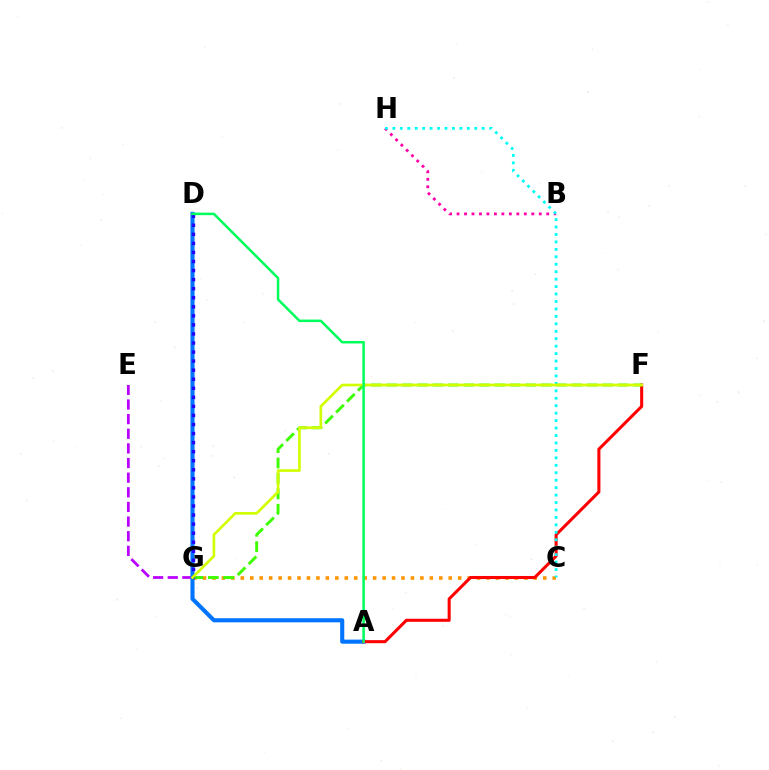{('B', 'H'): [{'color': '#ff00ac', 'line_style': 'dotted', 'thickness': 2.03}], ('C', 'G'): [{'color': '#ff9400', 'line_style': 'dotted', 'thickness': 2.57}], ('E', 'G'): [{'color': '#b900ff', 'line_style': 'dashed', 'thickness': 1.99}], ('A', 'D'): [{'color': '#0074ff', 'line_style': 'solid', 'thickness': 2.95}, {'color': '#00ff5c', 'line_style': 'solid', 'thickness': 1.81}], ('A', 'F'): [{'color': '#ff0000', 'line_style': 'solid', 'thickness': 2.2}], ('C', 'H'): [{'color': '#00fff6', 'line_style': 'dotted', 'thickness': 2.02}], ('F', 'G'): [{'color': '#3dff00', 'line_style': 'dashed', 'thickness': 2.09}, {'color': '#d1ff00', 'line_style': 'solid', 'thickness': 1.92}], ('D', 'G'): [{'color': '#2500ff', 'line_style': 'dotted', 'thickness': 2.46}]}